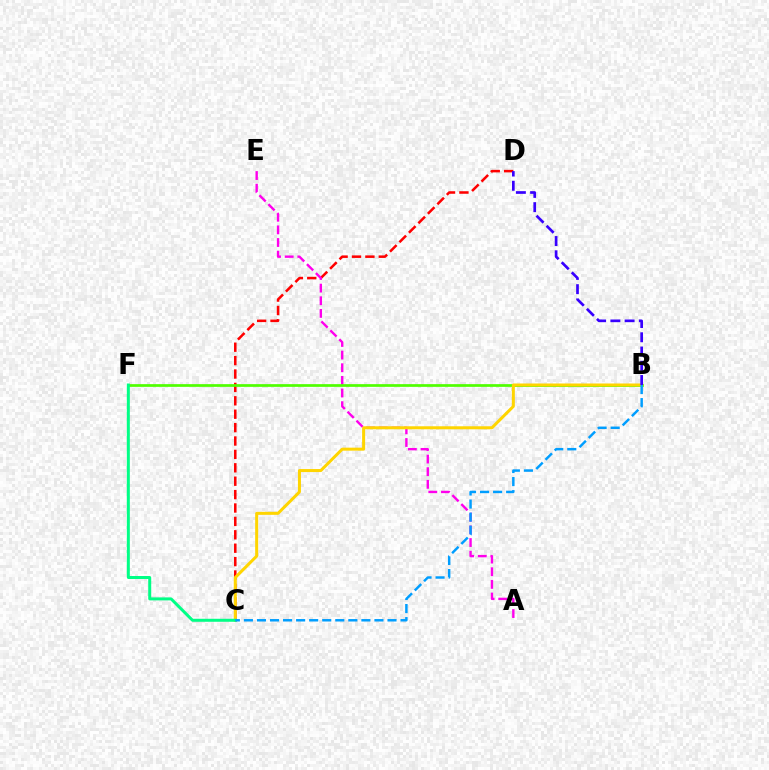{('C', 'D'): [{'color': '#ff0000', 'line_style': 'dashed', 'thickness': 1.82}], ('A', 'E'): [{'color': '#ff00ed', 'line_style': 'dashed', 'thickness': 1.72}], ('B', 'F'): [{'color': '#4fff00', 'line_style': 'solid', 'thickness': 1.95}], ('B', 'C'): [{'color': '#ffd500', 'line_style': 'solid', 'thickness': 2.17}, {'color': '#009eff', 'line_style': 'dashed', 'thickness': 1.77}], ('C', 'F'): [{'color': '#00ff86', 'line_style': 'solid', 'thickness': 2.15}], ('B', 'D'): [{'color': '#3700ff', 'line_style': 'dashed', 'thickness': 1.94}]}